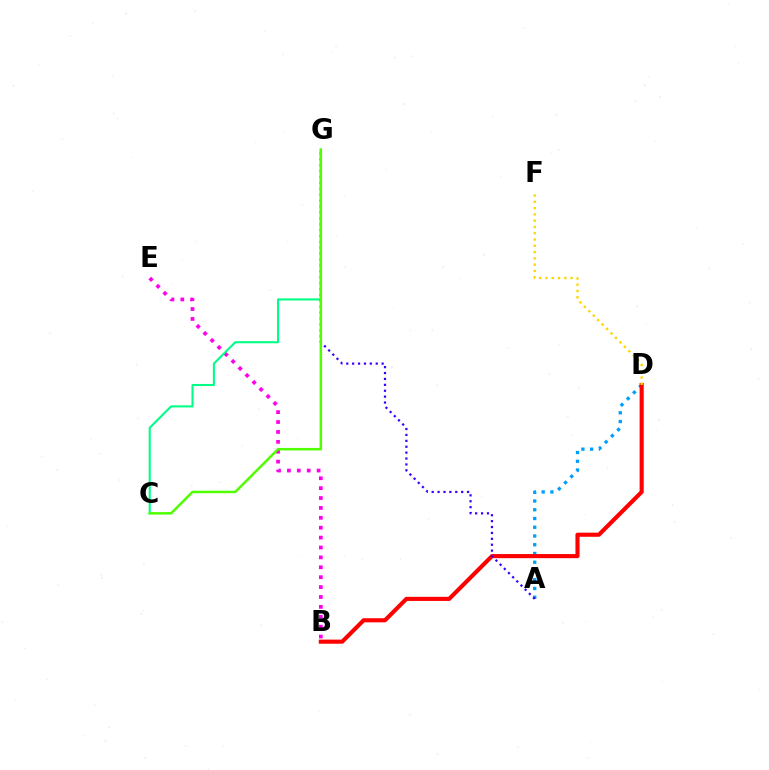{('B', 'E'): [{'color': '#ff00ed', 'line_style': 'dotted', 'thickness': 2.69}], ('C', 'G'): [{'color': '#00ff86', 'line_style': 'solid', 'thickness': 1.5}, {'color': '#4fff00', 'line_style': 'solid', 'thickness': 1.8}], ('A', 'D'): [{'color': '#009eff', 'line_style': 'dotted', 'thickness': 2.38}], ('B', 'D'): [{'color': '#ff0000', 'line_style': 'solid', 'thickness': 2.96}], ('A', 'G'): [{'color': '#3700ff', 'line_style': 'dotted', 'thickness': 1.6}], ('D', 'F'): [{'color': '#ffd500', 'line_style': 'dotted', 'thickness': 1.71}]}